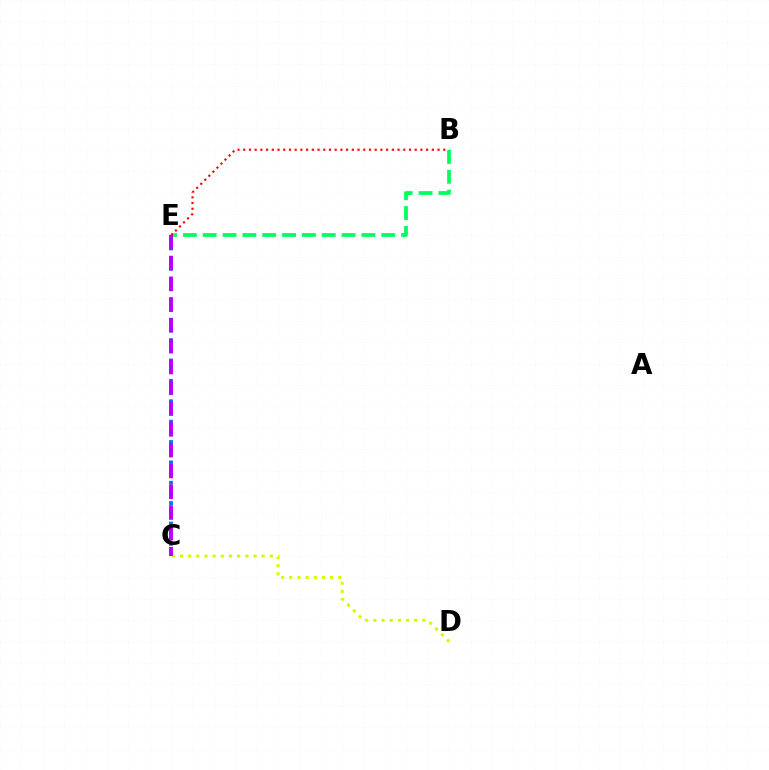{('C', 'D'): [{'color': '#d1ff00', 'line_style': 'dotted', 'thickness': 2.22}], ('B', 'E'): [{'color': '#00ff5c', 'line_style': 'dashed', 'thickness': 2.69}, {'color': '#ff0000', 'line_style': 'dotted', 'thickness': 1.55}], ('C', 'E'): [{'color': '#0074ff', 'line_style': 'dotted', 'thickness': 2.77}, {'color': '#b900ff', 'line_style': 'dashed', 'thickness': 2.82}]}